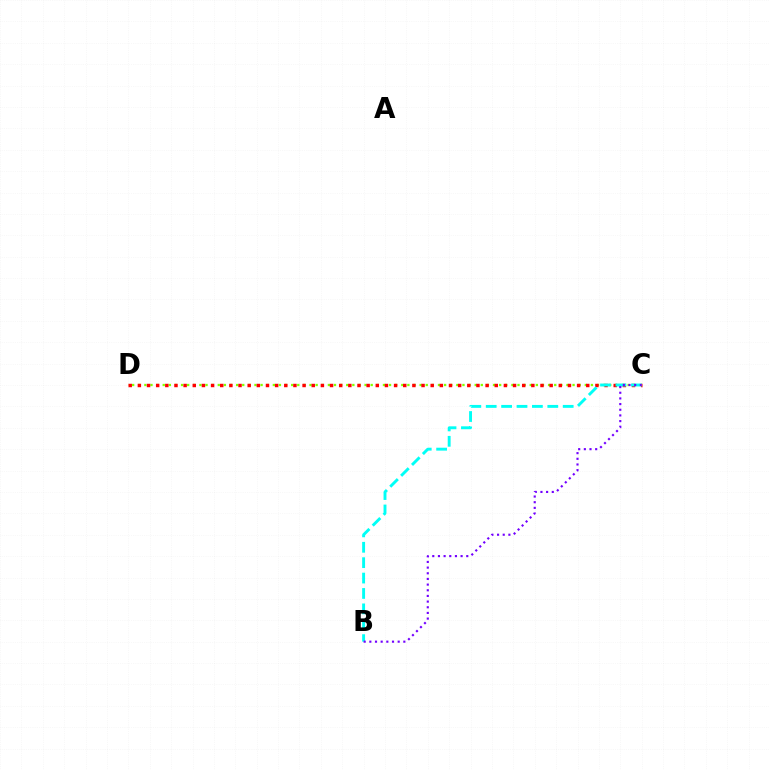{('C', 'D'): [{'color': '#84ff00', 'line_style': 'dotted', 'thickness': 1.66}, {'color': '#ff0000', 'line_style': 'dotted', 'thickness': 2.49}], ('B', 'C'): [{'color': '#00fff6', 'line_style': 'dashed', 'thickness': 2.09}, {'color': '#7200ff', 'line_style': 'dotted', 'thickness': 1.54}]}